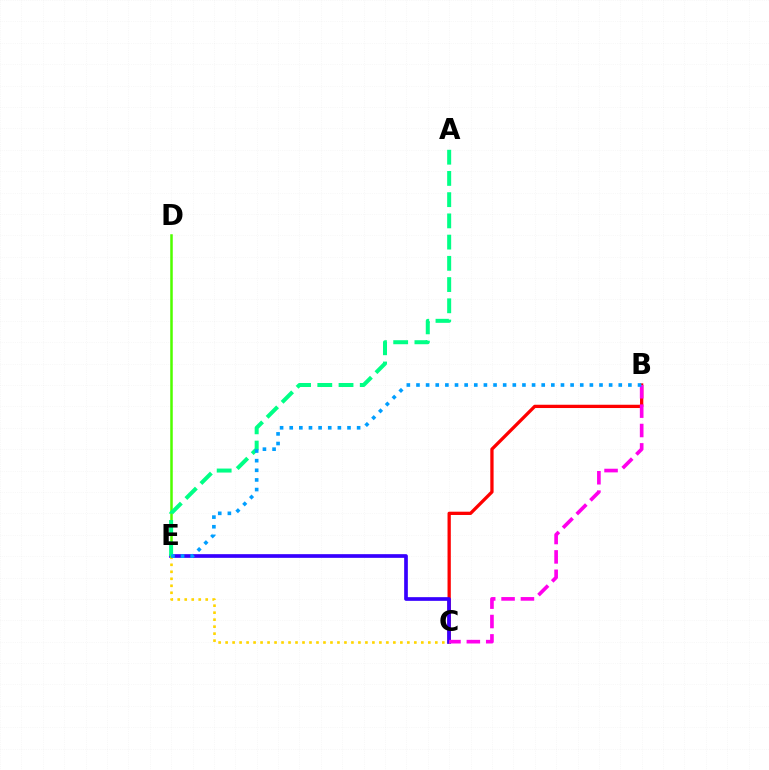{('B', 'C'): [{'color': '#ff0000', 'line_style': 'solid', 'thickness': 2.36}, {'color': '#ff00ed', 'line_style': 'dashed', 'thickness': 2.63}], ('C', 'E'): [{'color': '#3700ff', 'line_style': 'solid', 'thickness': 2.65}, {'color': '#ffd500', 'line_style': 'dotted', 'thickness': 1.9}], ('D', 'E'): [{'color': '#4fff00', 'line_style': 'solid', 'thickness': 1.82}], ('A', 'E'): [{'color': '#00ff86', 'line_style': 'dashed', 'thickness': 2.88}], ('B', 'E'): [{'color': '#009eff', 'line_style': 'dotted', 'thickness': 2.62}]}